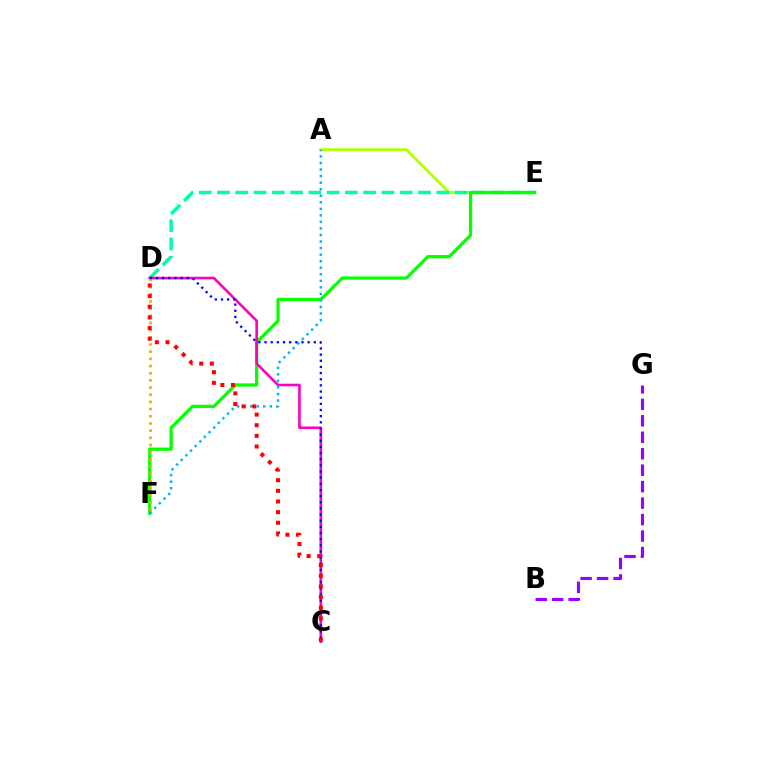{('A', 'E'): [{'color': '#b3ff00', 'line_style': 'solid', 'thickness': 2.02}], ('B', 'G'): [{'color': '#9b00ff', 'line_style': 'dashed', 'thickness': 2.24}], ('D', 'E'): [{'color': '#00ff9d', 'line_style': 'dashed', 'thickness': 2.48}], ('E', 'F'): [{'color': '#08ff00', 'line_style': 'solid', 'thickness': 2.36}], ('C', 'D'): [{'color': '#ff00bd', 'line_style': 'solid', 'thickness': 1.89}, {'color': '#0010ff', 'line_style': 'dotted', 'thickness': 1.67}, {'color': '#ff0000', 'line_style': 'dotted', 'thickness': 2.89}], ('A', 'F'): [{'color': '#00b5ff', 'line_style': 'dotted', 'thickness': 1.78}], ('D', 'F'): [{'color': '#ffa500', 'line_style': 'dotted', 'thickness': 1.95}]}